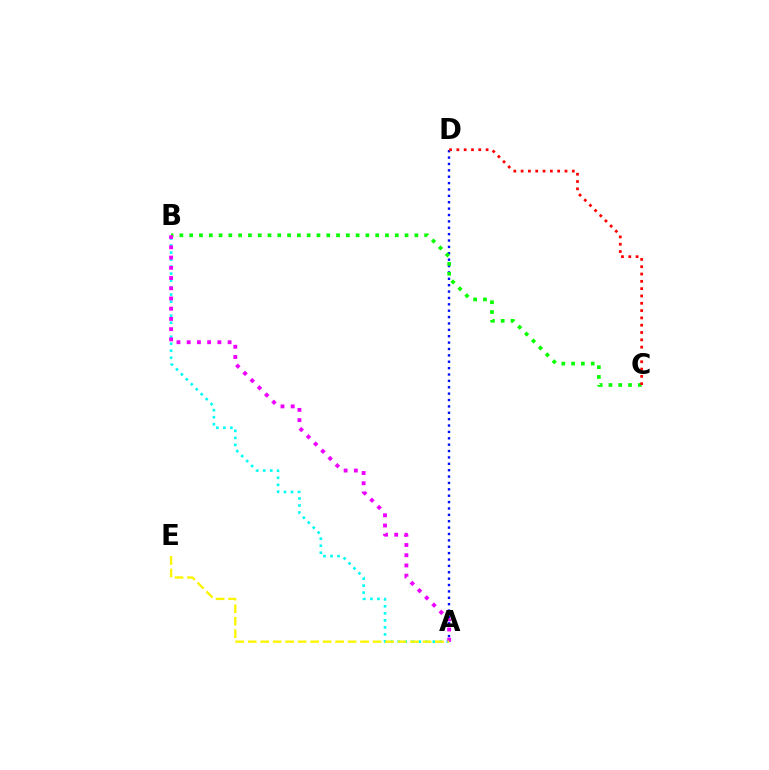{('A', 'D'): [{'color': '#0010ff', 'line_style': 'dotted', 'thickness': 1.73}], ('A', 'B'): [{'color': '#00fff6', 'line_style': 'dotted', 'thickness': 1.91}, {'color': '#ee00ff', 'line_style': 'dotted', 'thickness': 2.78}], ('B', 'C'): [{'color': '#08ff00', 'line_style': 'dotted', 'thickness': 2.66}], ('C', 'D'): [{'color': '#ff0000', 'line_style': 'dotted', 'thickness': 1.99}], ('A', 'E'): [{'color': '#fcf500', 'line_style': 'dashed', 'thickness': 1.7}]}